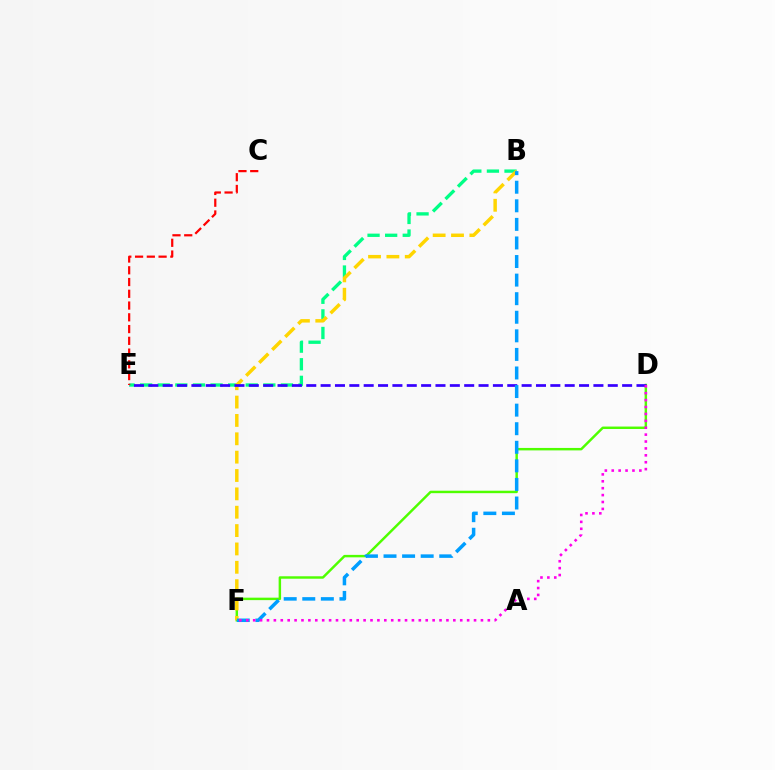{('B', 'E'): [{'color': '#00ff86', 'line_style': 'dashed', 'thickness': 2.39}], ('D', 'F'): [{'color': '#4fff00', 'line_style': 'solid', 'thickness': 1.77}, {'color': '#ff00ed', 'line_style': 'dotted', 'thickness': 1.88}], ('B', 'F'): [{'color': '#ffd500', 'line_style': 'dashed', 'thickness': 2.49}, {'color': '#009eff', 'line_style': 'dashed', 'thickness': 2.52}], ('C', 'E'): [{'color': '#ff0000', 'line_style': 'dashed', 'thickness': 1.6}], ('D', 'E'): [{'color': '#3700ff', 'line_style': 'dashed', 'thickness': 1.95}]}